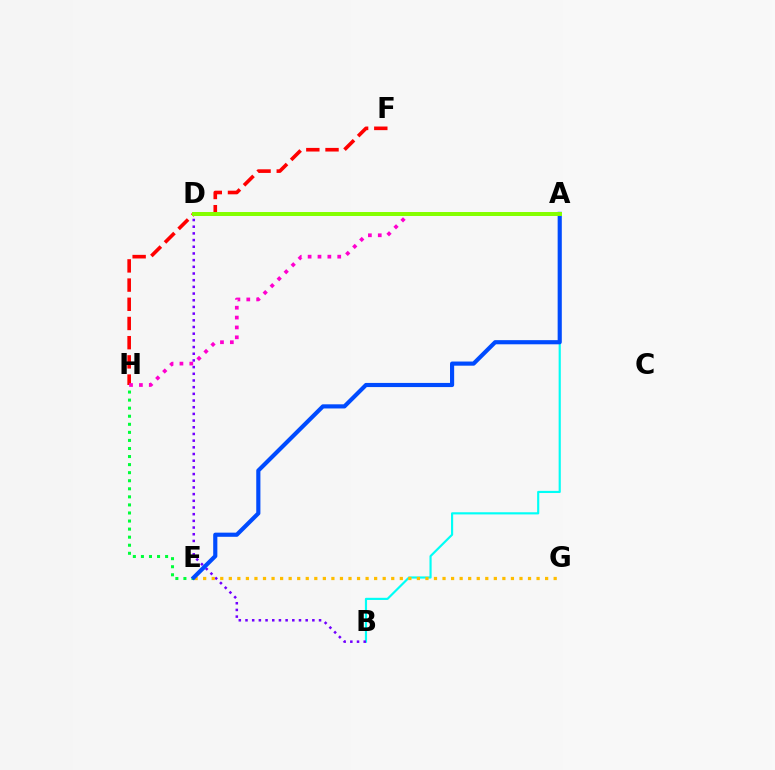{('E', 'H'): [{'color': '#00ff39', 'line_style': 'dotted', 'thickness': 2.19}], ('A', 'B'): [{'color': '#00fff6', 'line_style': 'solid', 'thickness': 1.56}], ('F', 'H'): [{'color': '#ff0000', 'line_style': 'dashed', 'thickness': 2.61}], ('B', 'D'): [{'color': '#7200ff', 'line_style': 'dotted', 'thickness': 1.82}], ('A', 'H'): [{'color': '#ff00cf', 'line_style': 'dotted', 'thickness': 2.68}], ('E', 'G'): [{'color': '#ffbd00', 'line_style': 'dotted', 'thickness': 2.32}], ('A', 'E'): [{'color': '#004bff', 'line_style': 'solid', 'thickness': 2.99}], ('A', 'D'): [{'color': '#84ff00', 'line_style': 'solid', 'thickness': 2.87}]}